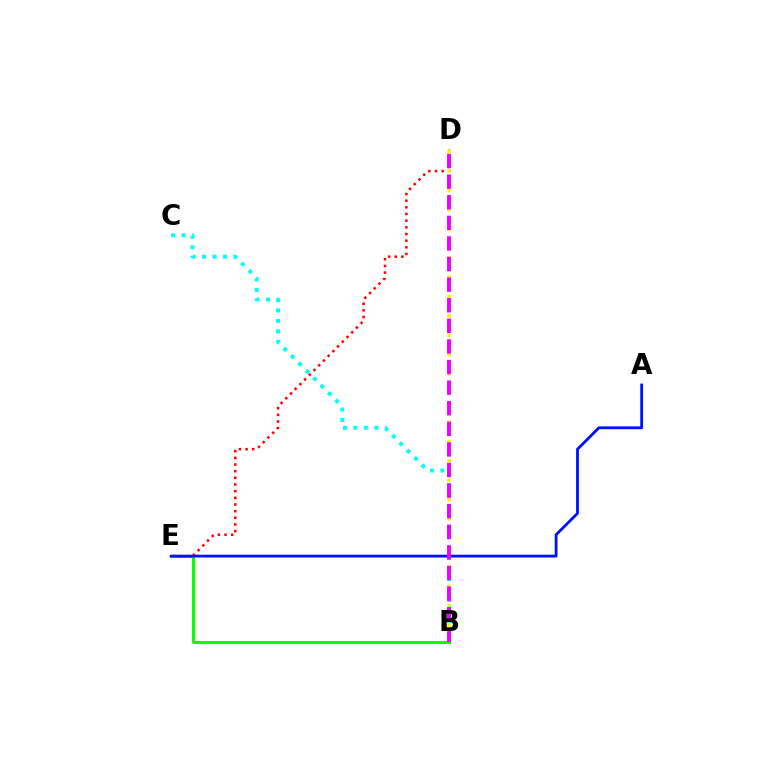{('D', 'E'): [{'color': '#ff0000', 'line_style': 'dotted', 'thickness': 1.81}], ('B', 'E'): [{'color': '#08ff00', 'line_style': 'solid', 'thickness': 2.15}], ('B', 'C'): [{'color': '#00fff6', 'line_style': 'dotted', 'thickness': 2.85}], ('A', 'E'): [{'color': '#0010ff', 'line_style': 'solid', 'thickness': 2.02}], ('B', 'D'): [{'color': '#fcf500', 'line_style': 'dotted', 'thickness': 2.62}, {'color': '#ee00ff', 'line_style': 'dashed', 'thickness': 2.8}]}